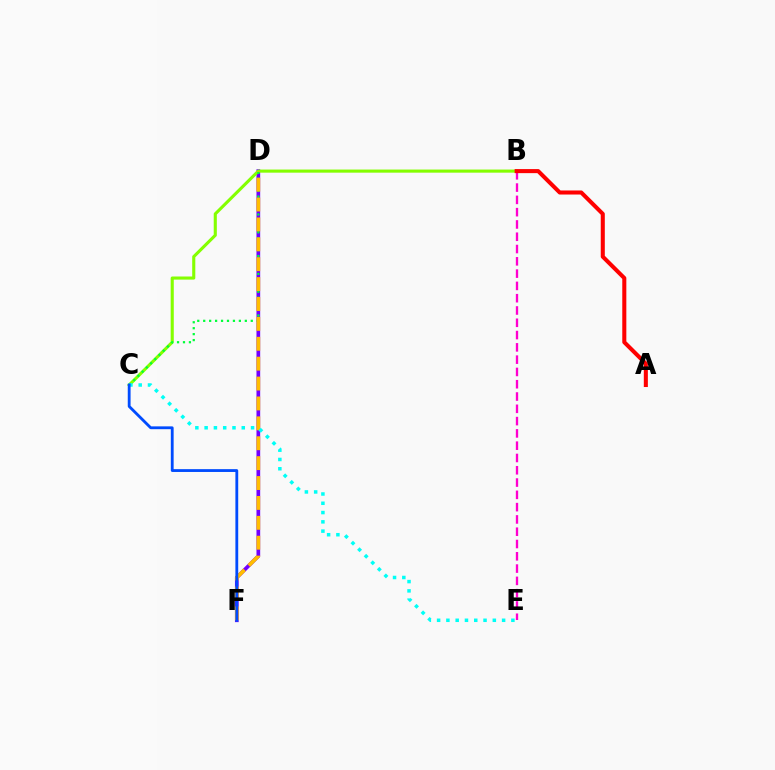{('D', 'F'): [{'color': '#7200ff', 'line_style': 'solid', 'thickness': 2.67}, {'color': '#ffbd00', 'line_style': 'dashed', 'thickness': 2.7}], ('B', 'E'): [{'color': '#ff00cf', 'line_style': 'dashed', 'thickness': 1.67}], ('B', 'C'): [{'color': '#84ff00', 'line_style': 'solid', 'thickness': 2.23}], ('C', 'D'): [{'color': '#00ff39', 'line_style': 'dotted', 'thickness': 1.62}], ('C', 'E'): [{'color': '#00fff6', 'line_style': 'dotted', 'thickness': 2.52}], ('C', 'F'): [{'color': '#004bff', 'line_style': 'solid', 'thickness': 2.03}], ('A', 'B'): [{'color': '#ff0000', 'line_style': 'solid', 'thickness': 2.92}]}